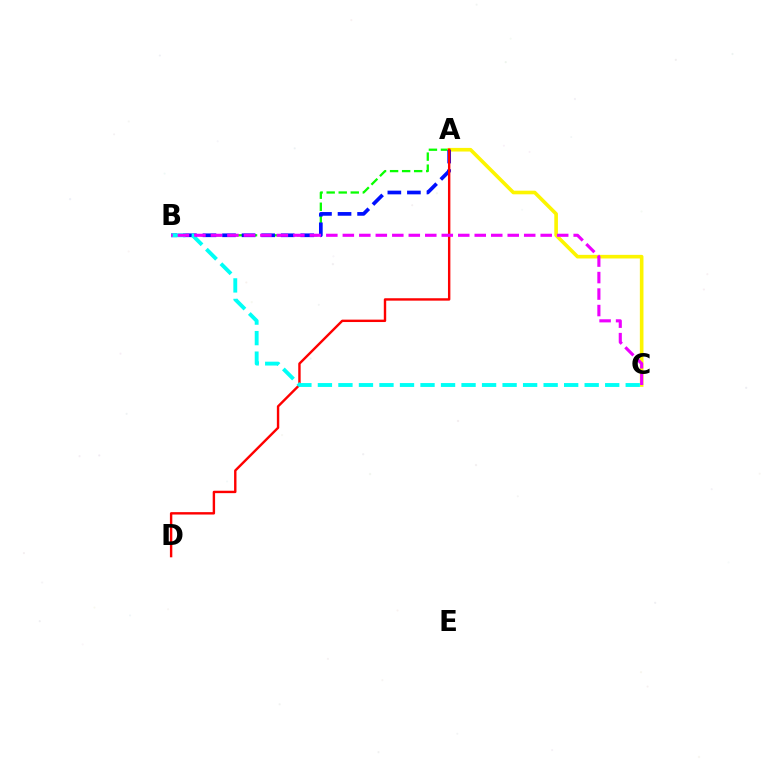{('A', 'B'): [{'color': '#08ff00', 'line_style': 'dashed', 'thickness': 1.64}, {'color': '#0010ff', 'line_style': 'dashed', 'thickness': 2.66}], ('A', 'C'): [{'color': '#fcf500', 'line_style': 'solid', 'thickness': 2.61}], ('A', 'D'): [{'color': '#ff0000', 'line_style': 'solid', 'thickness': 1.73}], ('B', 'C'): [{'color': '#00fff6', 'line_style': 'dashed', 'thickness': 2.79}, {'color': '#ee00ff', 'line_style': 'dashed', 'thickness': 2.24}]}